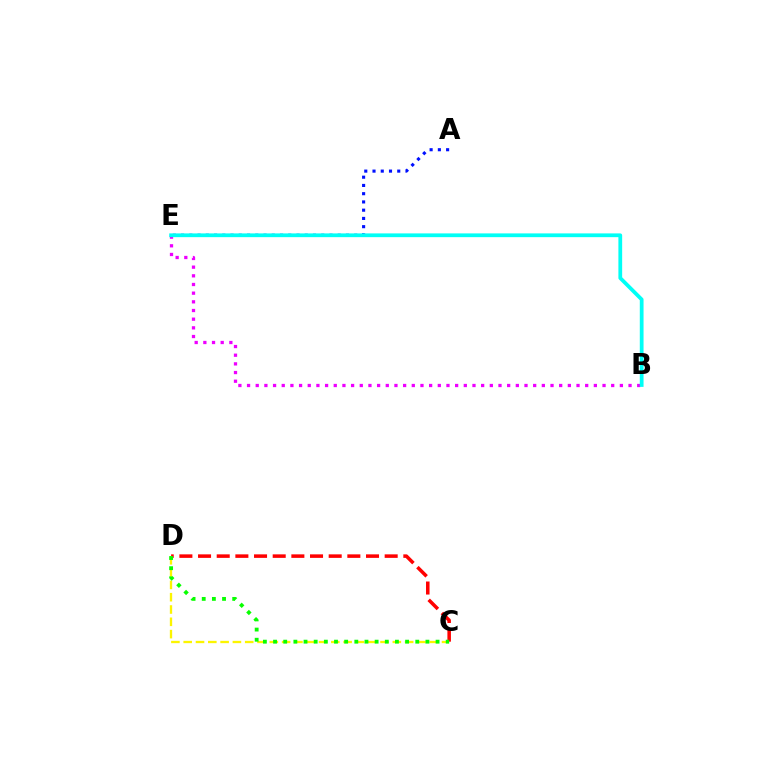{('B', 'E'): [{'color': '#ee00ff', 'line_style': 'dotted', 'thickness': 2.36}, {'color': '#00fff6', 'line_style': 'solid', 'thickness': 2.71}], ('C', 'D'): [{'color': '#ff0000', 'line_style': 'dashed', 'thickness': 2.54}, {'color': '#fcf500', 'line_style': 'dashed', 'thickness': 1.67}, {'color': '#08ff00', 'line_style': 'dotted', 'thickness': 2.76}], ('A', 'E'): [{'color': '#0010ff', 'line_style': 'dotted', 'thickness': 2.24}]}